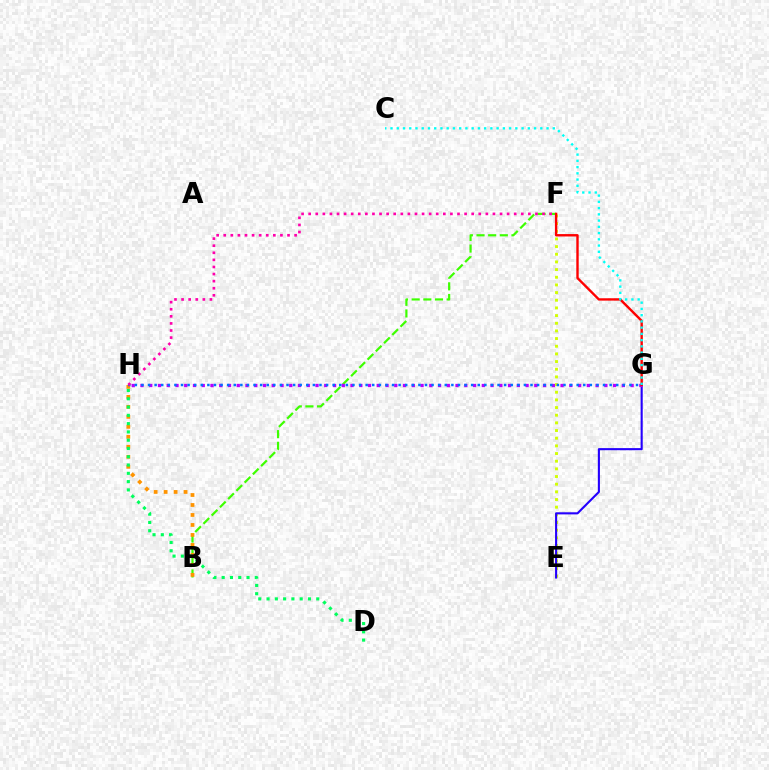{('E', 'F'): [{'color': '#d1ff00', 'line_style': 'dotted', 'thickness': 2.08}], ('B', 'F'): [{'color': '#3dff00', 'line_style': 'dashed', 'thickness': 1.58}], ('B', 'H'): [{'color': '#ff9400', 'line_style': 'dotted', 'thickness': 2.71}], ('E', 'G'): [{'color': '#2500ff', 'line_style': 'solid', 'thickness': 1.52}], ('G', 'H'): [{'color': '#b900ff', 'line_style': 'dotted', 'thickness': 2.38}, {'color': '#0074ff', 'line_style': 'dotted', 'thickness': 1.79}], ('D', 'H'): [{'color': '#00ff5c', 'line_style': 'dotted', 'thickness': 2.25}], ('F', 'H'): [{'color': '#ff00ac', 'line_style': 'dotted', 'thickness': 1.93}], ('F', 'G'): [{'color': '#ff0000', 'line_style': 'solid', 'thickness': 1.72}], ('C', 'G'): [{'color': '#00fff6', 'line_style': 'dotted', 'thickness': 1.7}]}